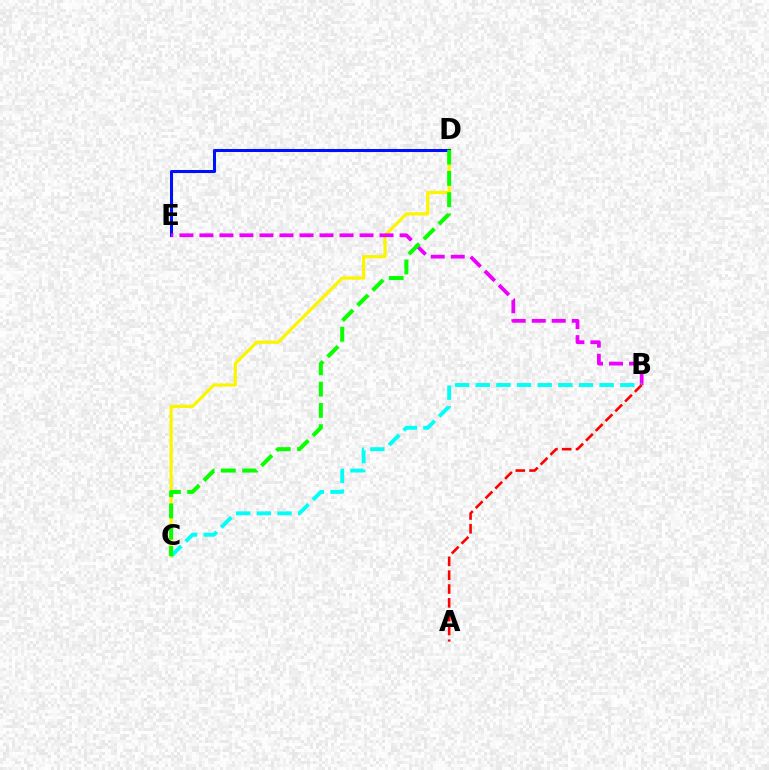{('C', 'D'): [{'color': '#fcf500', 'line_style': 'solid', 'thickness': 2.32}, {'color': '#08ff00', 'line_style': 'dashed', 'thickness': 2.89}], ('D', 'E'): [{'color': '#0010ff', 'line_style': 'solid', 'thickness': 2.19}], ('B', 'E'): [{'color': '#ee00ff', 'line_style': 'dashed', 'thickness': 2.72}], ('B', 'C'): [{'color': '#00fff6', 'line_style': 'dashed', 'thickness': 2.8}], ('A', 'B'): [{'color': '#ff0000', 'line_style': 'dashed', 'thickness': 1.88}]}